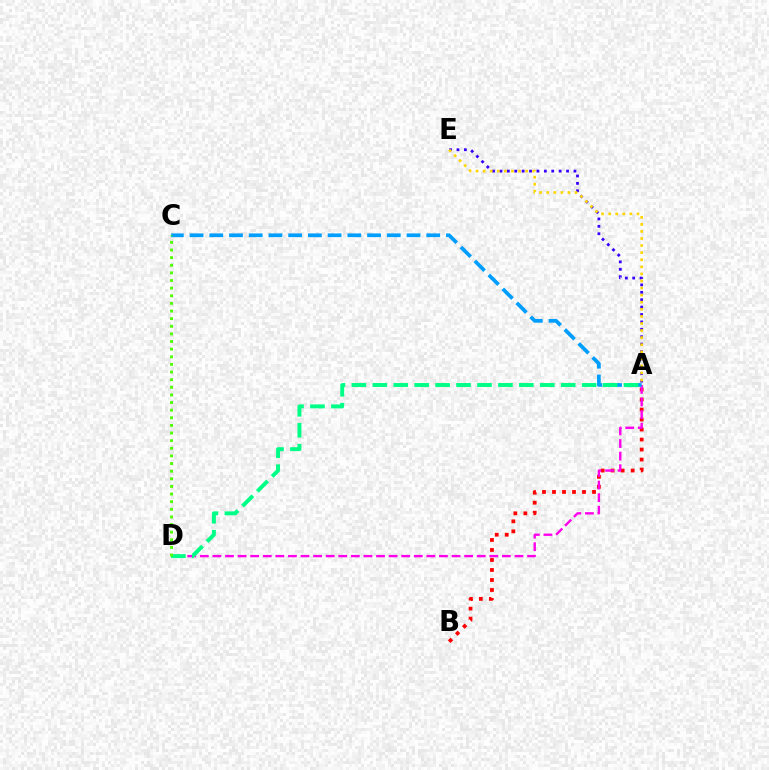{('A', 'B'): [{'color': '#ff0000', 'line_style': 'dotted', 'thickness': 2.72}], ('A', 'E'): [{'color': '#3700ff', 'line_style': 'dotted', 'thickness': 2.01}, {'color': '#ffd500', 'line_style': 'dotted', 'thickness': 1.92}], ('A', 'D'): [{'color': '#ff00ed', 'line_style': 'dashed', 'thickness': 1.71}, {'color': '#00ff86', 'line_style': 'dashed', 'thickness': 2.84}], ('A', 'C'): [{'color': '#009eff', 'line_style': 'dashed', 'thickness': 2.68}], ('C', 'D'): [{'color': '#4fff00', 'line_style': 'dotted', 'thickness': 2.07}]}